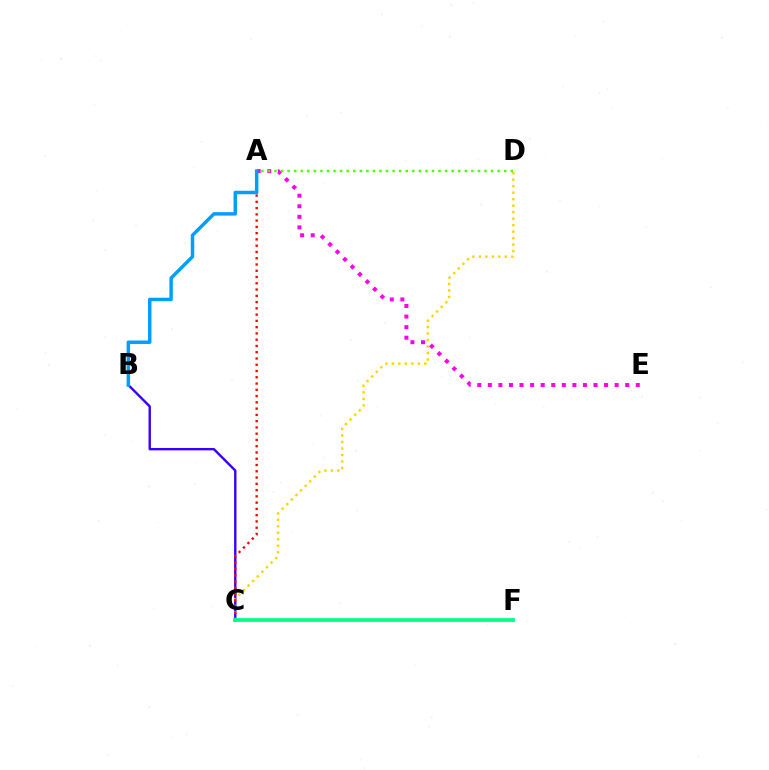{('A', 'E'): [{'color': '#ff00ed', 'line_style': 'dotted', 'thickness': 2.87}], ('B', 'C'): [{'color': '#3700ff', 'line_style': 'solid', 'thickness': 1.72}], ('C', 'D'): [{'color': '#ffd500', 'line_style': 'dotted', 'thickness': 1.77}], ('A', 'D'): [{'color': '#4fff00', 'line_style': 'dotted', 'thickness': 1.78}], ('A', 'C'): [{'color': '#ff0000', 'line_style': 'dotted', 'thickness': 1.7}], ('A', 'B'): [{'color': '#009eff', 'line_style': 'solid', 'thickness': 2.49}], ('C', 'F'): [{'color': '#00ff86', 'line_style': 'solid', 'thickness': 2.71}]}